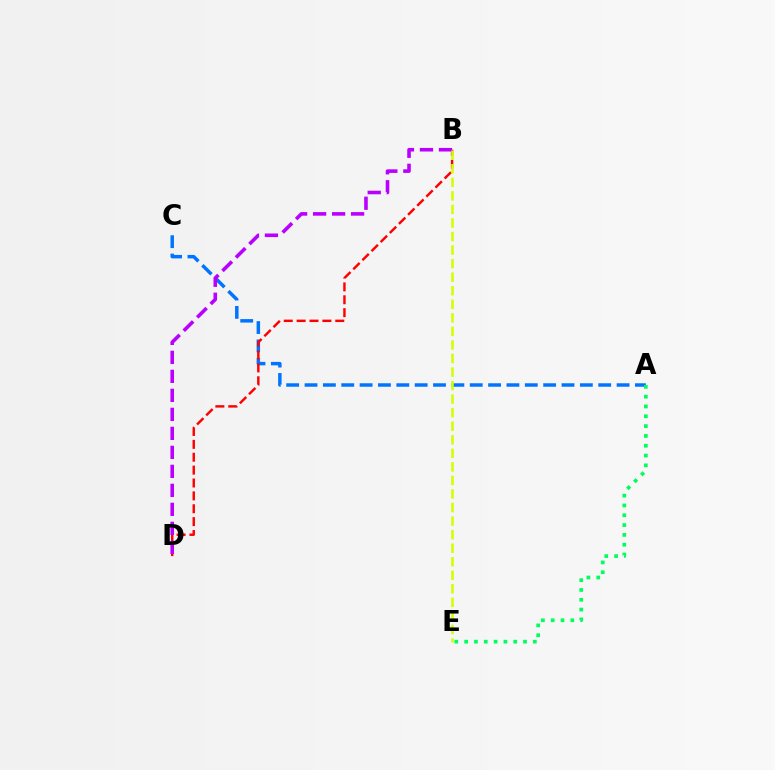{('A', 'C'): [{'color': '#0074ff', 'line_style': 'dashed', 'thickness': 2.49}], ('B', 'D'): [{'color': '#ff0000', 'line_style': 'dashed', 'thickness': 1.75}, {'color': '#b900ff', 'line_style': 'dashed', 'thickness': 2.58}], ('A', 'E'): [{'color': '#00ff5c', 'line_style': 'dotted', 'thickness': 2.67}], ('B', 'E'): [{'color': '#d1ff00', 'line_style': 'dashed', 'thickness': 1.84}]}